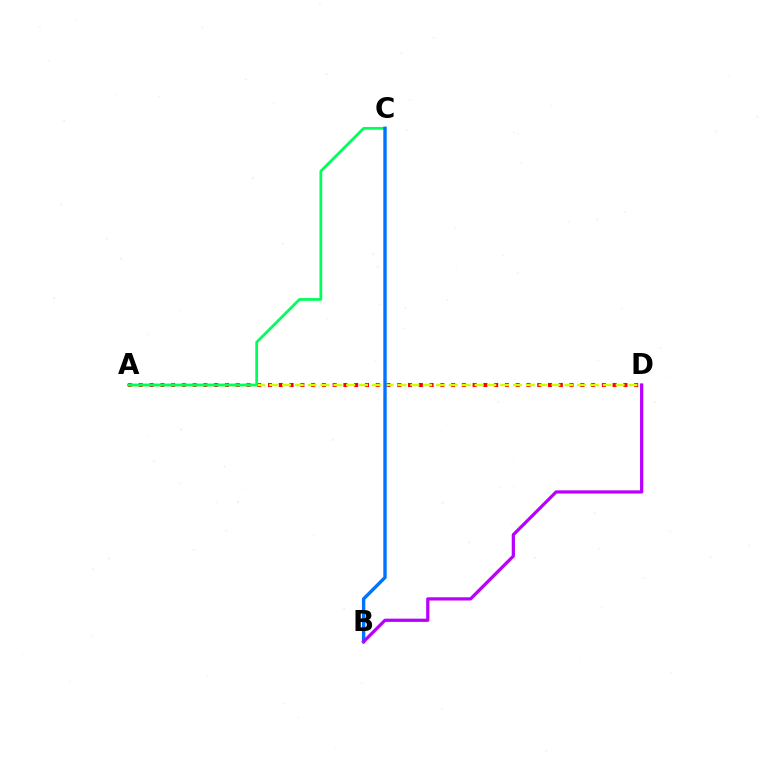{('A', 'D'): [{'color': '#ff0000', 'line_style': 'dotted', 'thickness': 2.93}, {'color': '#d1ff00', 'line_style': 'dashed', 'thickness': 1.74}], ('A', 'C'): [{'color': '#00ff5c', 'line_style': 'solid', 'thickness': 1.99}], ('B', 'C'): [{'color': '#0074ff', 'line_style': 'solid', 'thickness': 2.44}], ('B', 'D'): [{'color': '#b900ff', 'line_style': 'solid', 'thickness': 2.32}]}